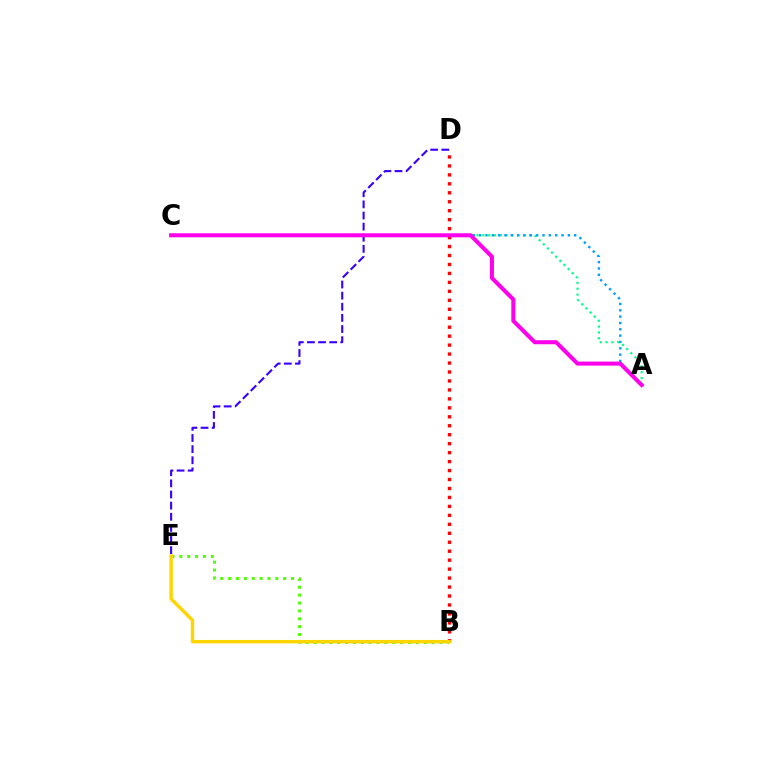{('D', 'E'): [{'color': '#3700ff', 'line_style': 'dashed', 'thickness': 1.51}], ('B', 'E'): [{'color': '#4fff00', 'line_style': 'dotted', 'thickness': 2.14}, {'color': '#ffd500', 'line_style': 'solid', 'thickness': 2.46}], ('A', 'C'): [{'color': '#00ff86', 'line_style': 'dotted', 'thickness': 1.59}, {'color': '#009eff', 'line_style': 'dotted', 'thickness': 1.72}, {'color': '#ff00ed', 'line_style': 'solid', 'thickness': 2.9}], ('B', 'D'): [{'color': '#ff0000', 'line_style': 'dotted', 'thickness': 2.43}]}